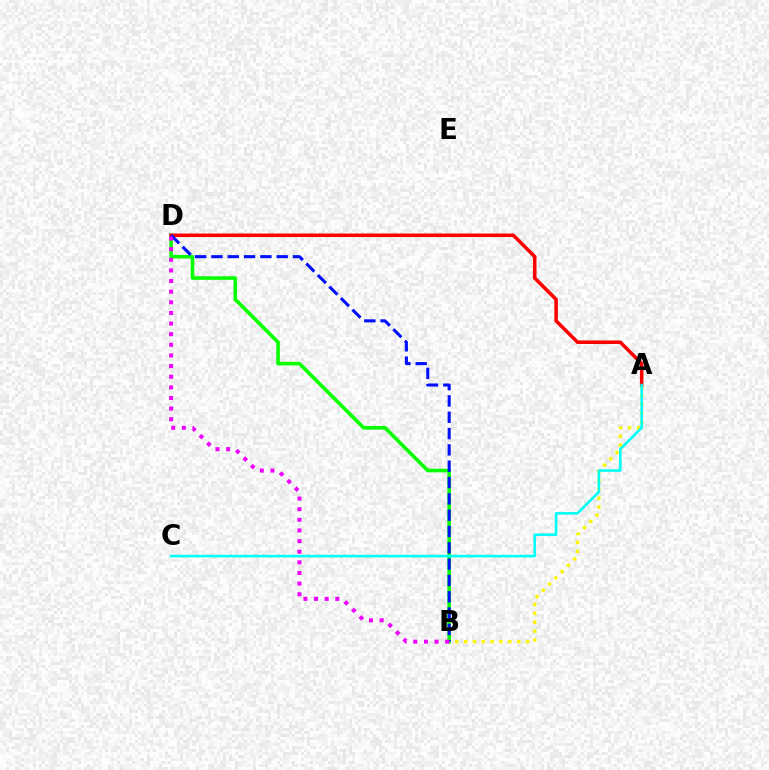{('B', 'D'): [{'color': '#08ff00', 'line_style': 'solid', 'thickness': 2.6}, {'color': '#0010ff', 'line_style': 'dashed', 'thickness': 2.22}, {'color': '#ee00ff', 'line_style': 'dotted', 'thickness': 2.89}], ('A', 'B'): [{'color': '#fcf500', 'line_style': 'dotted', 'thickness': 2.41}], ('A', 'D'): [{'color': '#ff0000', 'line_style': 'solid', 'thickness': 2.55}], ('A', 'C'): [{'color': '#00fff6', 'line_style': 'solid', 'thickness': 1.85}]}